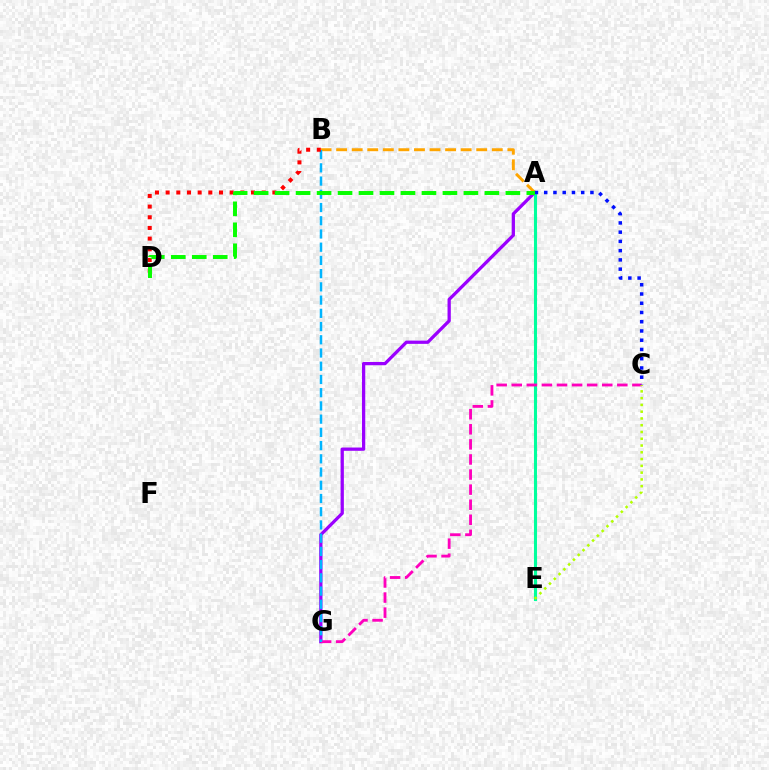{('A', 'G'): [{'color': '#9b00ff', 'line_style': 'solid', 'thickness': 2.35}], ('A', 'E'): [{'color': '#00ff9d', 'line_style': 'solid', 'thickness': 2.22}], ('C', 'G'): [{'color': '#ff00bd', 'line_style': 'dashed', 'thickness': 2.05}], ('A', 'B'): [{'color': '#ffa500', 'line_style': 'dashed', 'thickness': 2.11}], ('A', 'C'): [{'color': '#0010ff', 'line_style': 'dotted', 'thickness': 2.51}], ('C', 'E'): [{'color': '#b3ff00', 'line_style': 'dotted', 'thickness': 1.84}], ('B', 'G'): [{'color': '#00b5ff', 'line_style': 'dashed', 'thickness': 1.8}], ('B', 'D'): [{'color': '#ff0000', 'line_style': 'dotted', 'thickness': 2.9}], ('A', 'D'): [{'color': '#08ff00', 'line_style': 'dashed', 'thickness': 2.85}]}